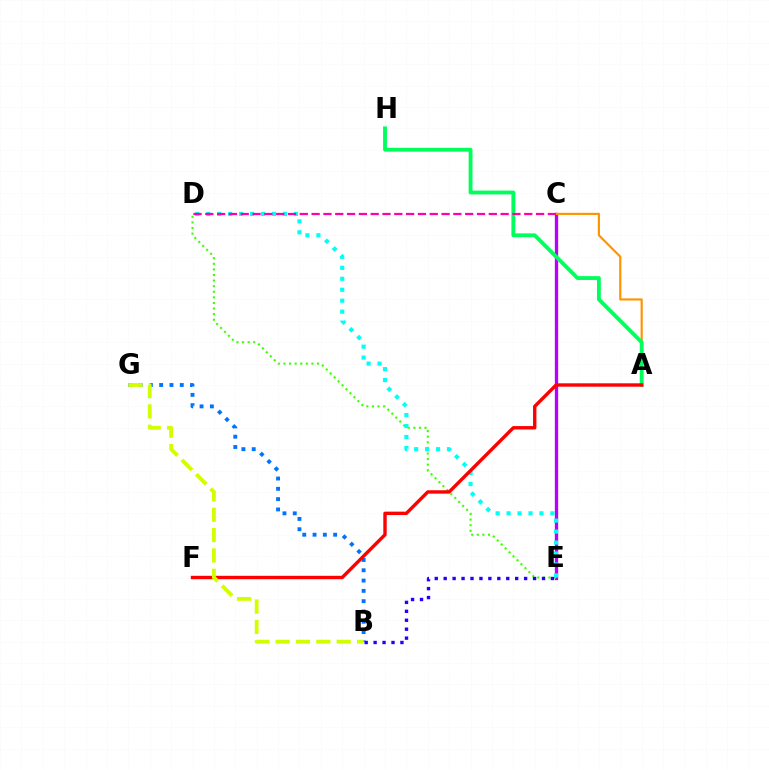{('C', 'E'): [{'color': '#b900ff', 'line_style': 'solid', 'thickness': 2.39}], ('A', 'C'): [{'color': '#ff9400', 'line_style': 'solid', 'thickness': 1.56}], ('D', 'E'): [{'color': '#3dff00', 'line_style': 'dotted', 'thickness': 1.52}, {'color': '#00fff6', 'line_style': 'dotted', 'thickness': 2.98}], ('A', 'H'): [{'color': '#00ff5c', 'line_style': 'solid', 'thickness': 2.77}], ('B', 'G'): [{'color': '#0074ff', 'line_style': 'dotted', 'thickness': 2.8}, {'color': '#d1ff00', 'line_style': 'dashed', 'thickness': 2.76}], ('A', 'F'): [{'color': '#ff0000', 'line_style': 'solid', 'thickness': 2.44}], ('B', 'E'): [{'color': '#2500ff', 'line_style': 'dotted', 'thickness': 2.43}], ('C', 'D'): [{'color': '#ff00ac', 'line_style': 'dashed', 'thickness': 1.6}]}